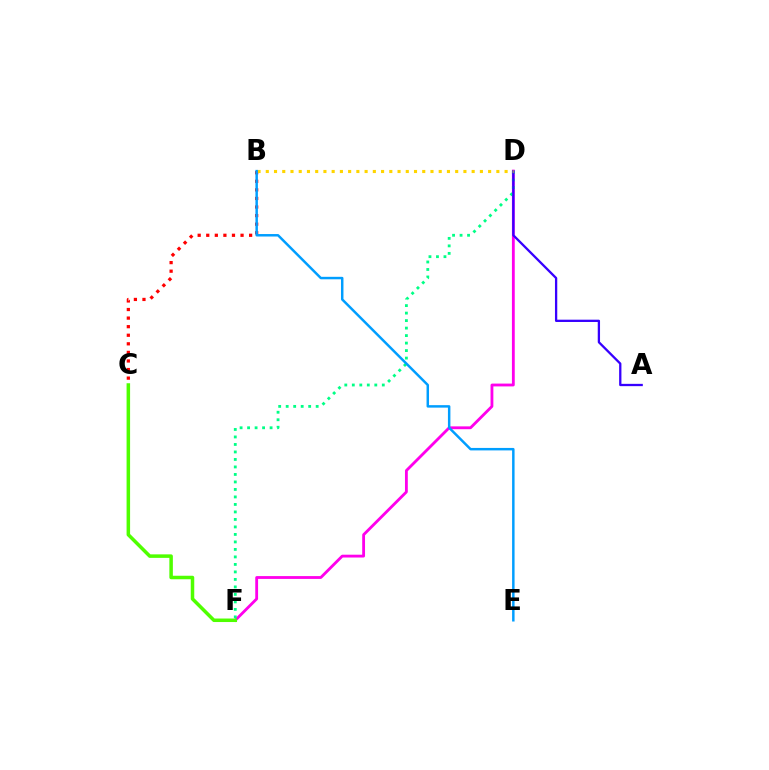{('D', 'F'): [{'color': '#ff00ed', 'line_style': 'solid', 'thickness': 2.03}, {'color': '#00ff86', 'line_style': 'dotted', 'thickness': 2.04}], ('C', 'F'): [{'color': '#4fff00', 'line_style': 'solid', 'thickness': 2.53}], ('B', 'C'): [{'color': '#ff0000', 'line_style': 'dotted', 'thickness': 2.33}], ('A', 'D'): [{'color': '#3700ff', 'line_style': 'solid', 'thickness': 1.65}], ('B', 'D'): [{'color': '#ffd500', 'line_style': 'dotted', 'thickness': 2.24}], ('B', 'E'): [{'color': '#009eff', 'line_style': 'solid', 'thickness': 1.78}]}